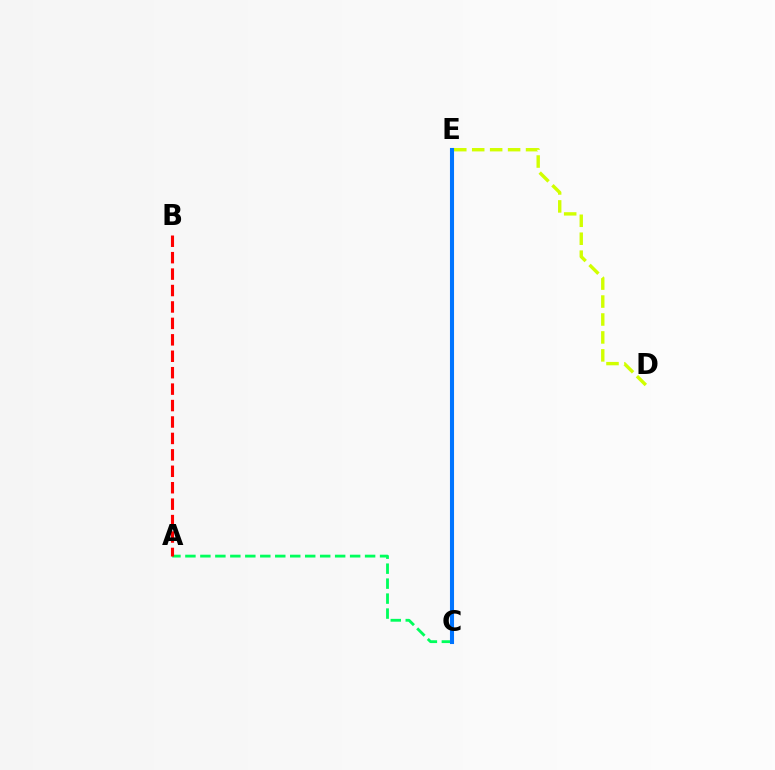{('C', 'E'): [{'color': '#b900ff', 'line_style': 'dashed', 'thickness': 2.57}, {'color': '#0074ff', 'line_style': 'solid', 'thickness': 2.93}], ('D', 'E'): [{'color': '#d1ff00', 'line_style': 'dashed', 'thickness': 2.44}], ('A', 'C'): [{'color': '#00ff5c', 'line_style': 'dashed', 'thickness': 2.03}], ('A', 'B'): [{'color': '#ff0000', 'line_style': 'dashed', 'thickness': 2.23}]}